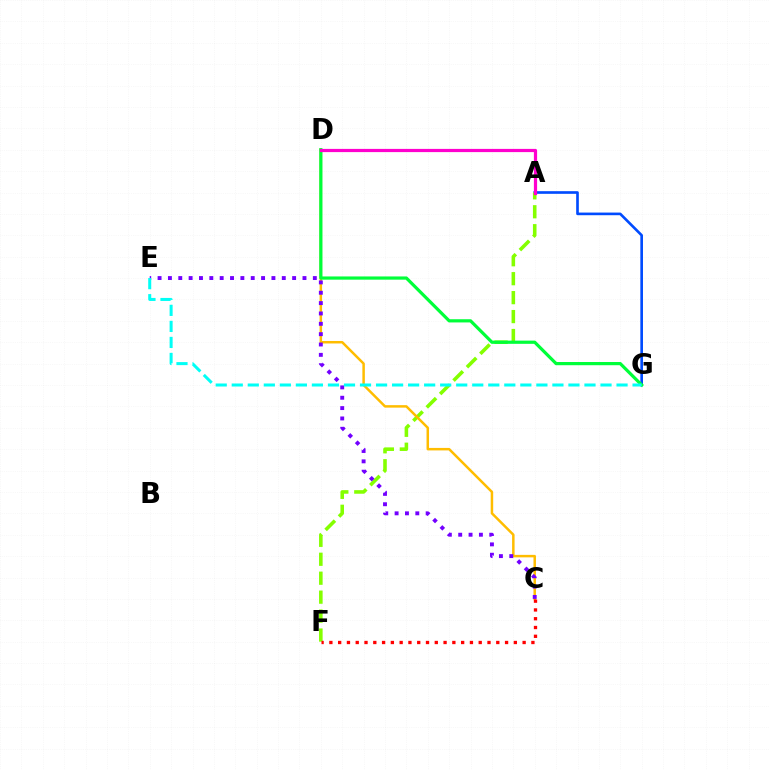{('A', 'G'): [{'color': '#004bff', 'line_style': 'solid', 'thickness': 1.9}], ('A', 'F'): [{'color': '#84ff00', 'line_style': 'dashed', 'thickness': 2.57}], ('C', 'D'): [{'color': '#ffbd00', 'line_style': 'solid', 'thickness': 1.79}], ('C', 'E'): [{'color': '#7200ff', 'line_style': 'dotted', 'thickness': 2.81}], ('D', 'G'): [{'color': '#00ff39', 'line_style': 'solid', 'thickness': 2.31}], ('E', 'G'): [{'color': '#00fff6', 'line_style': 'dashed', 'thickness': 2.18}], ('A', 'D'): [{'color': '#ff00cf', 'line_style': 'solid', 'thickness': 2.31}], ('C', 'F'): [{'color': '#ff0000', 'line_style': 'dotted', 'thickness': 2.39}]}